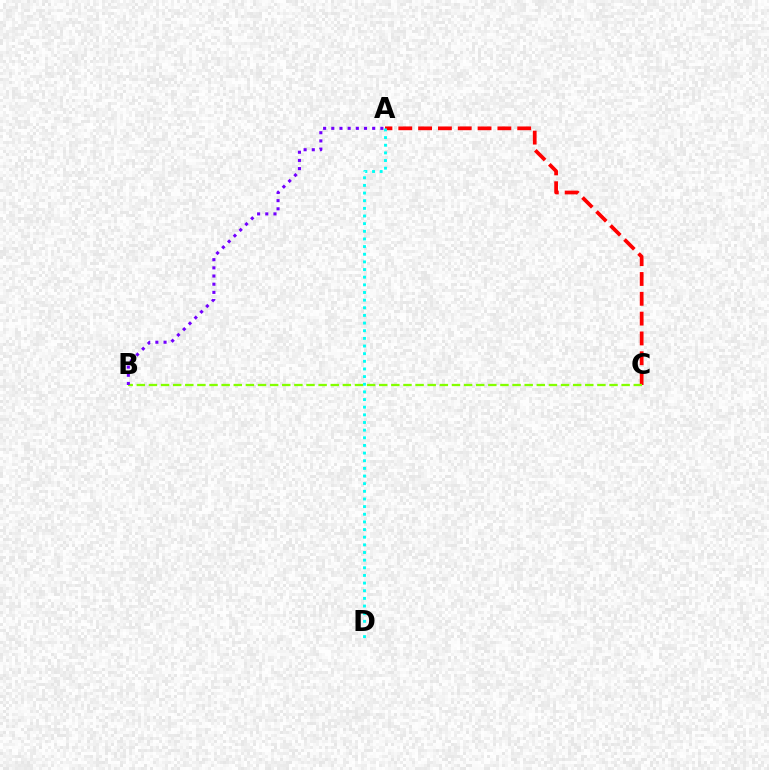{('A', 'C'): [{'color': '#ff0000', 'line_style': 'dashed', 'thickness': 2.69}], ('B', 'C'): [{'color': '#84ff00', 'line_style': 'dashed', 'thickness': 1.65}], ('A', 'B'): [{'color': '#7200ff', 'line_style': 'dotted', 'thickness': 2.22}], ('A', 'D'): [{'color': '#00fff6', 'line_style': 'dotted', 'thickness': 2.08}]}